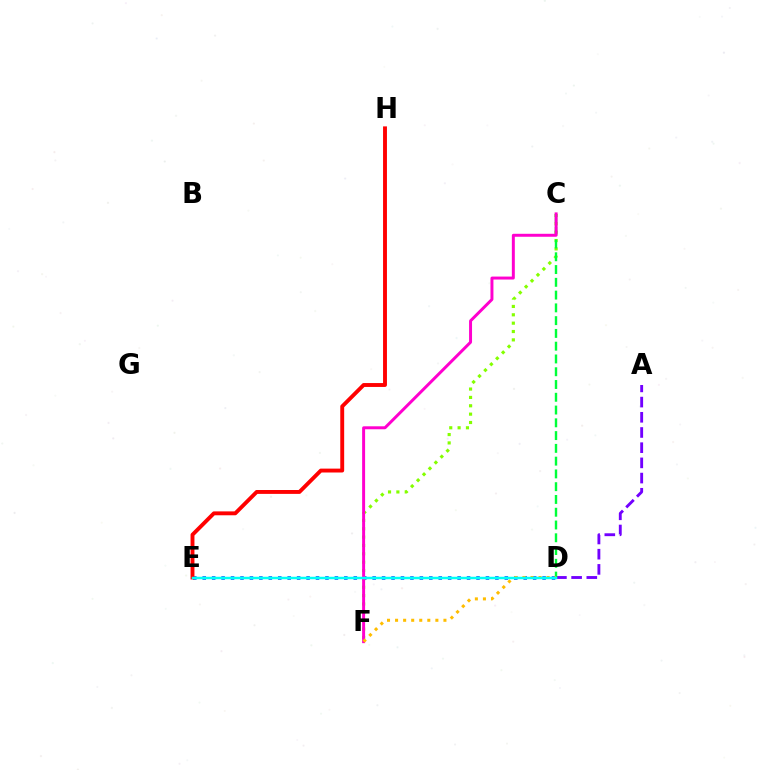{('A', 'D'): [{'color': '#7200ff', 'line_style': 'dashed', 'thickness': 2.06}], ('D', 'E'): [{'color': '#004bff', 'line_style': 'dotted', 'thickness': 2.57}, {'color': '#00fff6', 'line_style': 'solid', 'thickness': 1.78}], ('C', 'F'): [{'color': '#84ff00', 'line_style': 'dotted', 'thickness': 2.27}, {'color': '#ff00cf', 'line_style': 'solid', 'thickness': 2.14}], ('C', 'D'): [{'color': '#00ff39', 'line_style': 'dashed', 'thickness': 1.74}], ('E', 'H'): [{'color': '#ff0000', 'line_style': 'solid', 'thickness': 2.8}], ('D', 'F'): [{'color': '#ffbd00', 'line_style': 'dotted', 'thickness': 2.19}]}